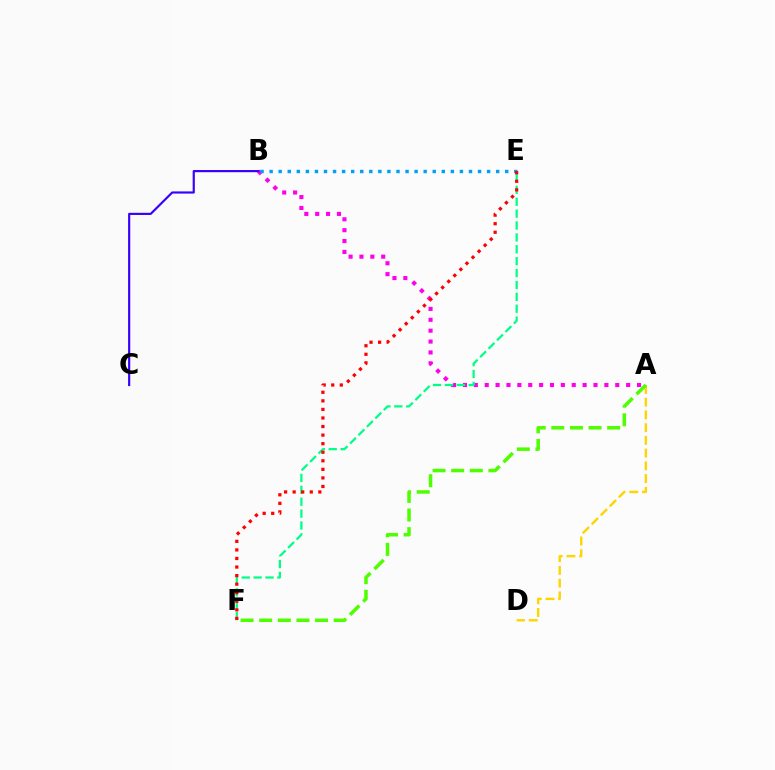{('A', 'B'): [{'color': '#ff00ed', 'line_style': 'dotted', 'thickness': 2.96}], ('A', 'D'): [{'color': '#ffd500', 'line_style': 'dashed', 'thickness': 1.73}], ('E', 'F'): [{'color': '#00ff86', 'line_style': 'dashed', 'thickness': 1.61}, {'color': '#ff0000', 'line_style': 'dotted', 'thickness': 2.33}], ('B', 'E'): [{'color': '#009eff', 'line_style': 'dotted', 'thickness': 2.46}], ('A', 'F'): [{'color': '#4fff00', 'line_style': 'dashed', 'thickness': 2.53}], ('B', 'C'): [{'color': '#3700ff', 'line_style': 'solid', 'thickness': 1.56}]}